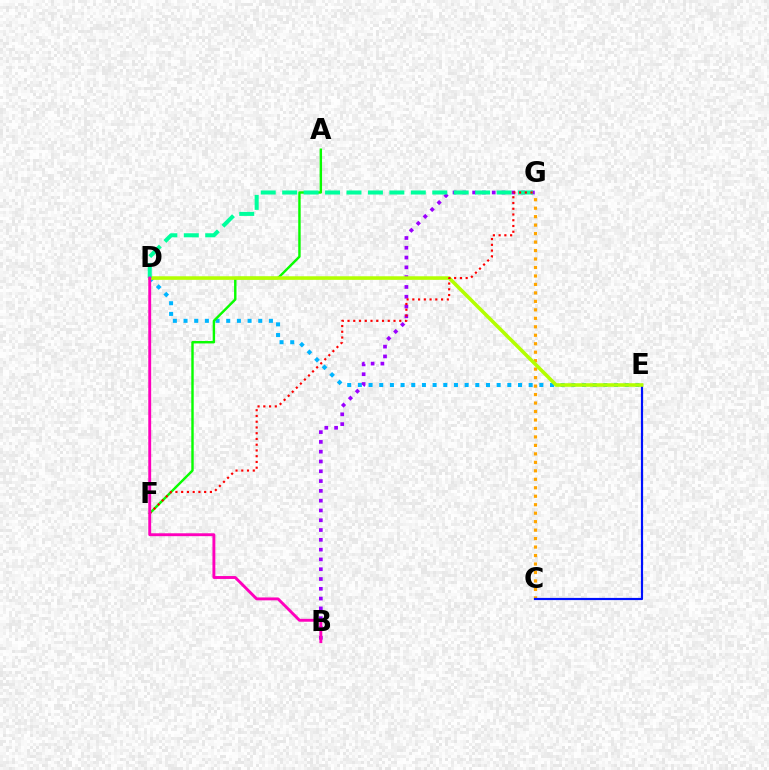{('D', 'E'): [{'color': '#00b5ff', 'line_style': 'dotted', 'thickness': 2.9}, {'color': '#b3ff00', 'line_style': 'solid', 'thickness': 2.57}], ('C', 'G'): [{'color': '#ffa500', 'line_style': 'dotted', 'thickness': 2.3}], ('A', 'F'): [{'color': '#08ff00', 'line_style': 'solid', 'thickness': 1.74}], ('B', 'G'): [{'color': '#9b00ff', 'line_style': 'dotted', 'thickness': 2.66}], ('C', 'E'): [{'color': '#0010ff', 'line_style': 'solid', 'thickness': 1.57}], ('D', 'G'): [{'color': '#00ff9d', 'line_style': 'dashed', 'thickness': 2.91}], ('F', 'G'): [{'color': '#ff0000', 'line_style': 'dotted', 'thickness': 1.56}], ('B', 'D'): [{'color': '#ff00bd', 'line_style': 'solid', 'thickness': 2.08}]}